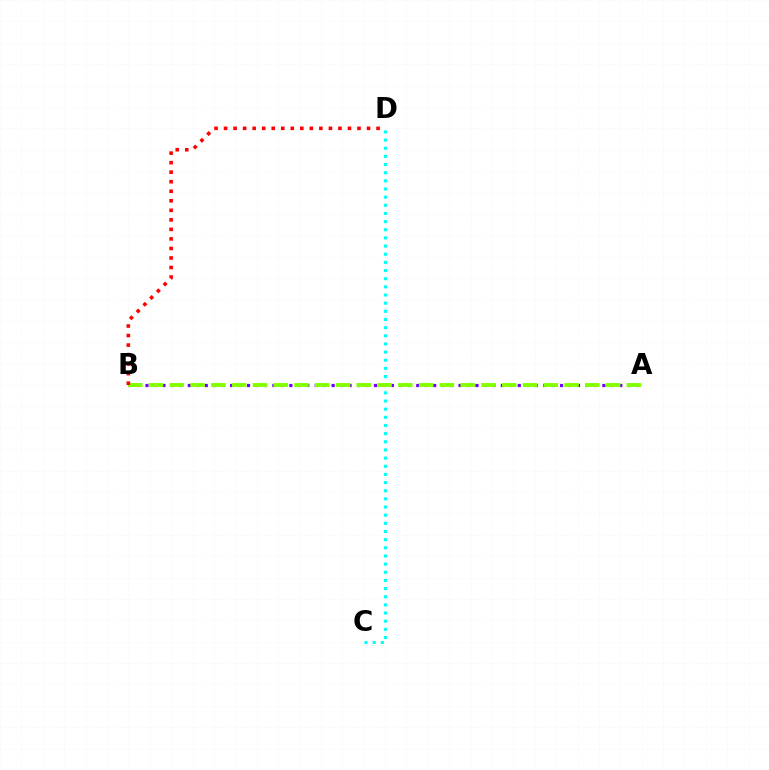{('A', 'B'): [{'color': '#7200ff', 'line_style': 'dotted', 'thickness': 2.3}, {'color': '#84ff00', 'line_style': 'dashed', 'thickness': 2.82}], ('C', 'D'): [{'color': '#00fff6', 'line_style': 'dotted', 'thickness': 2.22}], ('B', 'D'): [{'color': '#ff0000', 'line_style': 'dotted', 'thickness': 2.59}]}